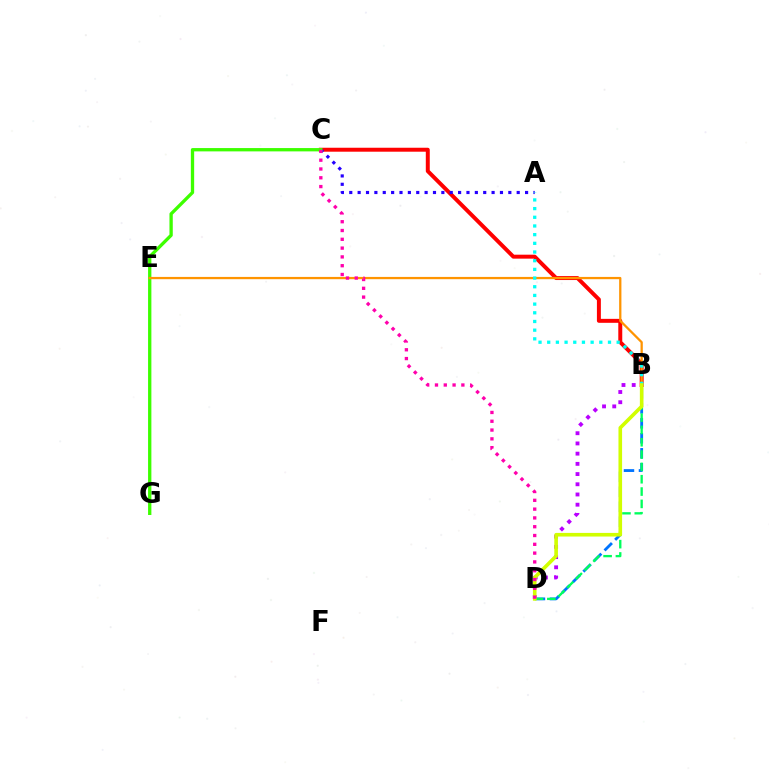{('B', 'C'): [{'color': '#ff0000', 'line_style': 'solid', 'thickness': 2.85}], ('B', 'D'): [{'color': '#b900ff', 'line_style': 'dotted', 'thickness': 2.77}, {'color': '#0074ff', 'line_style': 'dashed', 'thickness': 2.04}, {'color': '#00ff5c', 'line_style': 'dashed', 'thickness': 1.67}, {'color': '#d1ff00', 'line_style': 'solid', 'thickness': 2.61}], ('A', 'C'): [{'color': '#2500ff', 'line_style': 'dotted', 'thickness': 2.27}], ('C', 'G'): [{'color': '#3dff00', 'line_style': 'solid', 'thickness': 2.39}], ('B', 'E'): [{'color': '#ff9400', 'line_style': 'solid', 'thickness': 1.64}], ('A', 'B'): [{'color': '#00fff6', 'line_style': 'dotted', 'thickness': 2.36}], ('C', 'D'): [{'color': '#ff00ac', 'line_style': 'dotted', 'thickness': 2.39}]}